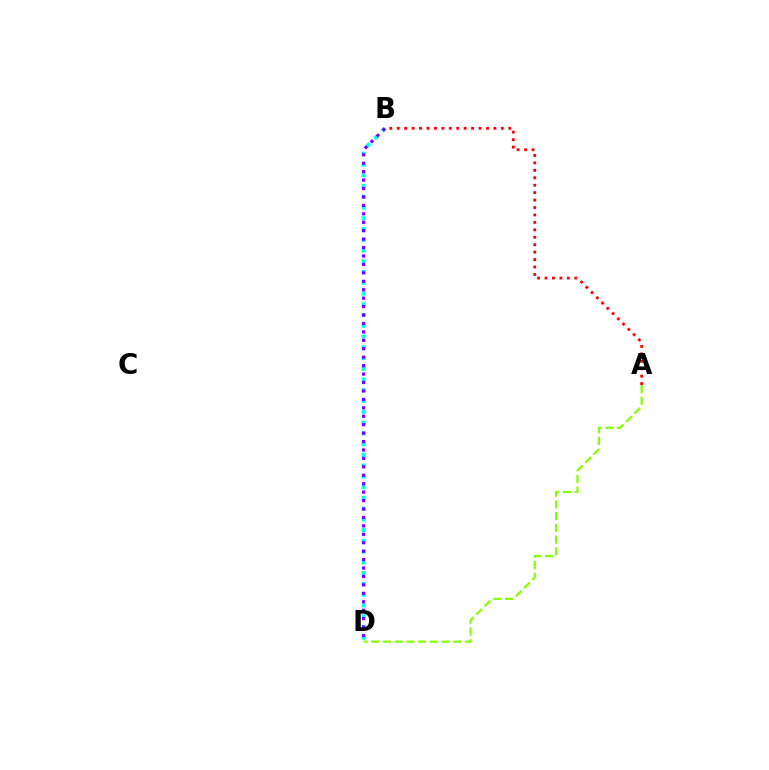{('B', 'D'): [{'color': '#00fff6', 'line_style': 'dotted', 'thickness': 2.92}, {'color': '#7200ff', 'line_style': 'dotted', 'thickness': 2.29}], ('A', 'B'): [{'color': '#ff0000', 'line_style': 'dotted', 'thickness': 2.02}], ('A', 'D'): [{'color': '#84ff00', 'line_style': 'dashed', 'thickness': 1.59}]}